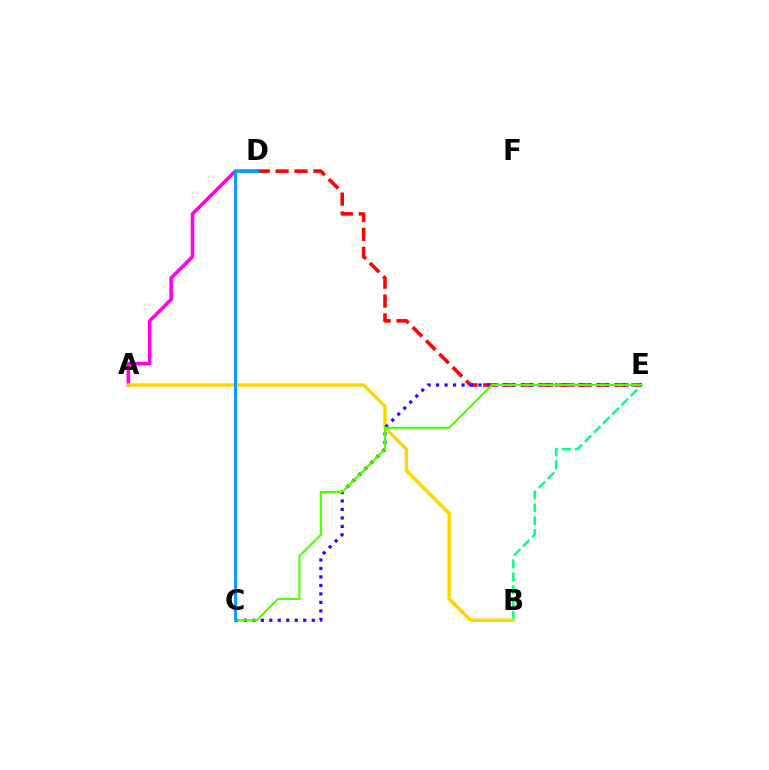{('D', 'E'): [{'color': '#ff0000', 'line_style': 'dashed', 'thickness': 2.57}], ('B', 'E'): [{'color': '#00ff86', 'line_style': 'dashed', 'thickness': 1.76}], ('A', 'D'): [{'color': '#ff00ed', 'line_style': 'solid', 'thickness': 2.56}], ('A', 'B'): [{'color': '#ffd500', 'line_style': 'solid', 'thickness': 2.45}], ('C', 'E'): [{'color': '#3700ff', 'line_style': 'dotted', 'thickness': 2.31}, {'color': '#4fff00', 'line_style': 'solid', 'thickness': 1.53}], ('C', 'D'): [{'color': '#009eff', 'line_style': 'solid', 'thickness': 2.08}]}